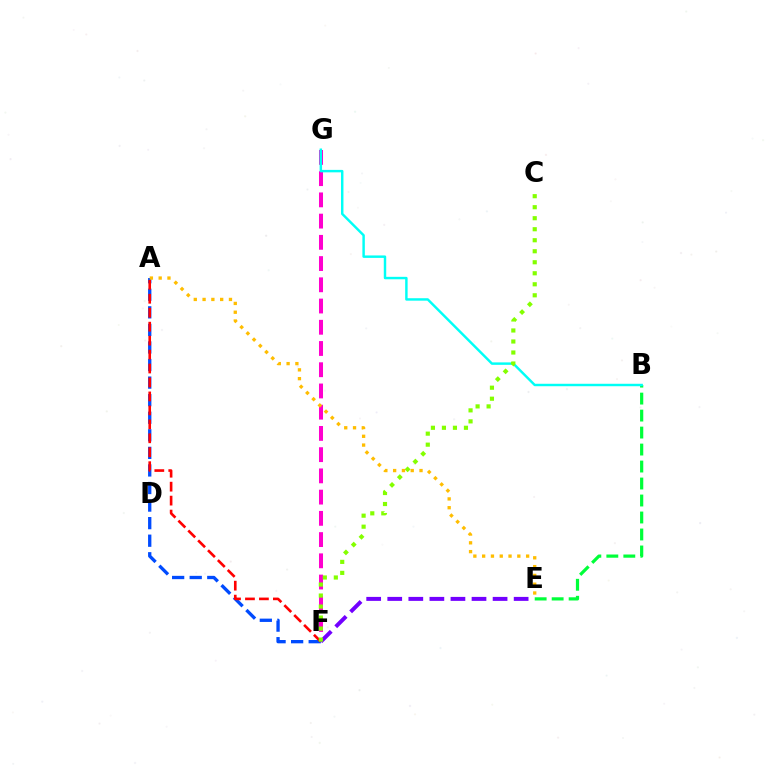{('B', 'E'): [{'color': '#00ff39', 'line_style': 'dashed', 'thickness': 2.31}], ('F', 'G'): [{'color': '#ff00cf', 'line_style': 'dashed', 'thickness': 2.88}], ('A', 'F'): [{'color': '#004bff', 'line_style': 'dashed', 'thickness': 2.39}, {'color': '#ff0000', 'line_style': 'dashed', 'thickness': 1.9}], ('E', 'F'): [{'color': '#7200ff', 'line_style': 'dashed', 'thickness': 2.86}], ('B', 'G'): [{'color': '#00fff6', 'line_style': 'solid', 'thickness': 1.76}], ('C', 'F'): [{'color': '#84ff00', 'line_style': 'dotted', 'thickness': 2.99}], ('A', 'E'): [{'color': '#ffbd00', 'line_style': 'dotted', 'thickness': 2.39}]}